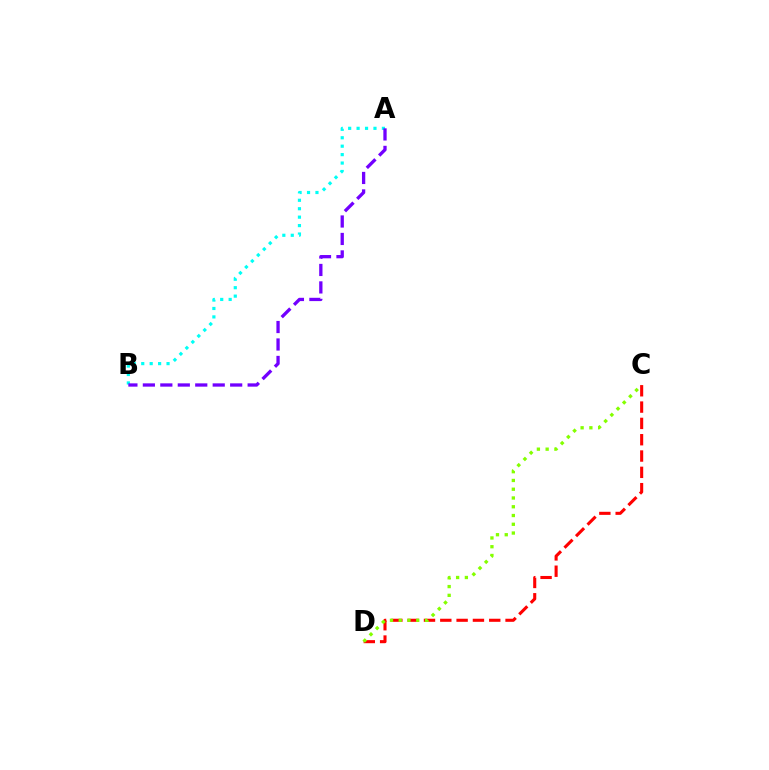{('C', 'D'): [{'color': '#ff0000', 'line_style': 'dashed', 'thickness': 2.22}, {'color': '#84ff00', 'line_style': 'dotted', 'thickness': 2.38}], ('A', 'B'): [{'color': '#00fff6', 'line_style': 'dotted', 'thickness': 2.29}, {'color': '#7200ff', 'line_style': 'dashed', 'thickness': 2.37}]}